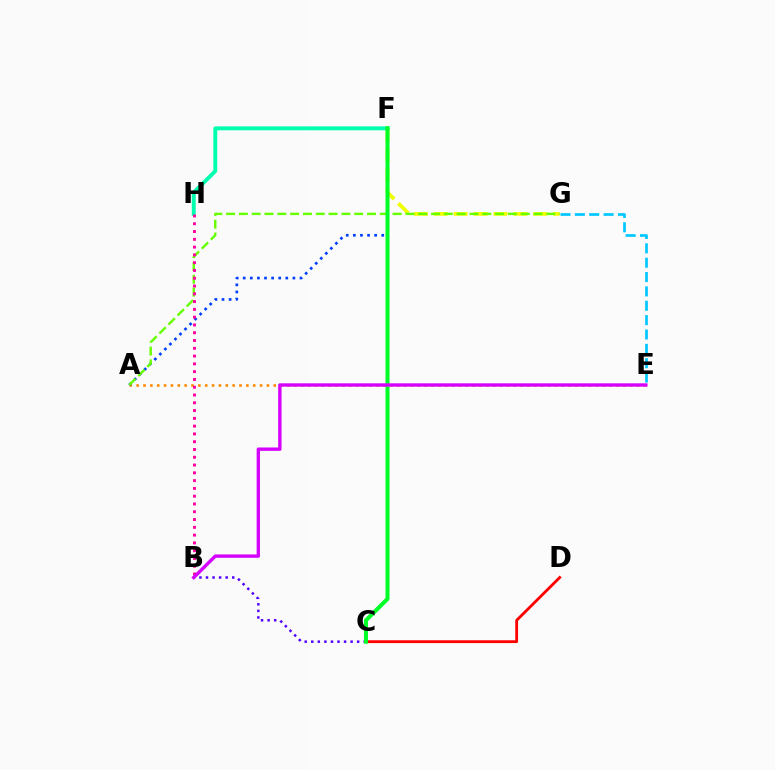{('F', 'G'): [{'color': '#eeff00', 'line_style': 'dashed', 'thickness': 2.7}], ('F', 'H'): [{'color': '#00ffaf', 'line_style': 'solid', 'thickness': 2.8}], ('A', 'E'): [{'color': '#ff8800', 'line_style': 'dotted', 'thickness': 1.86}], ('B', 'C'): [{'color': '#4f00ff', 'line_style': 'dotted', 'thickness': 1.78}], ('A', 'F'): [{'color': '#003fff', 'line_style': 'dotted', 'thickness': 1.93}], ('A', 'G'): [{'color': '#66ff00', 'line_style': 'dashed', 'thickness': 1.74}], ('C', 'D'): [{'color': '#ff0000', 'line_style': 'solid', 'thickness': 2.02}], ('B', 'H'): [{'color': '#ff00a0', 'line_style': 'dotted', 'thickness': 2.11}], ('C', 'F'): [{'color': '#00ff27', 'line_style': 'solid', 'thickness': 2.89}], ('E', 'G'): [{'color': '#00c7ff', 'line_style': 'dashed', 'thickness': 1.95}], ('B', 'E'): [{'color': '#d600ff', 'line_style': 'solid', 'thickness': 2.43}]}